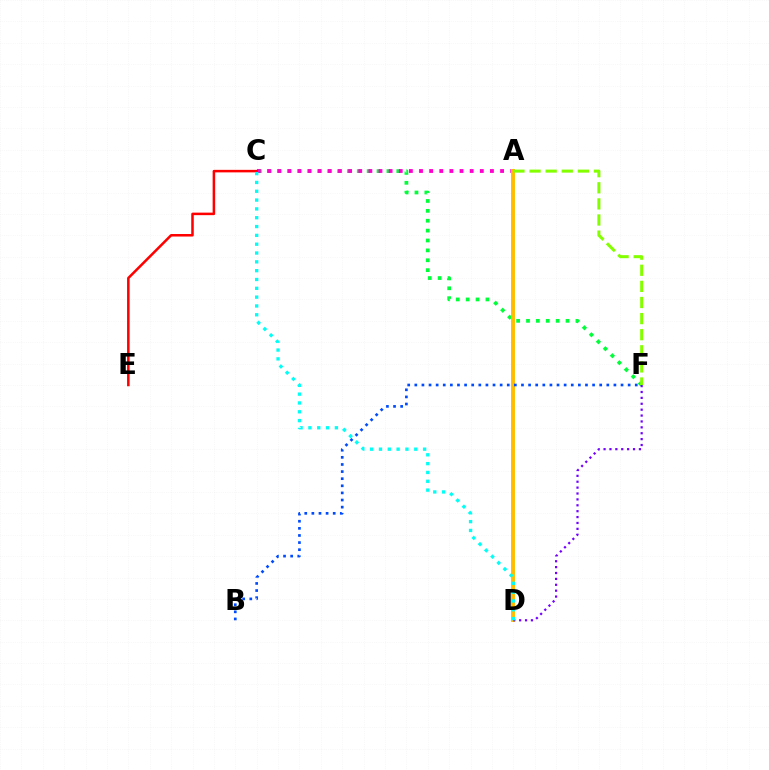{('C', 'F'): [{'color': '#00ff39', 'line_style': 'dotted', 'thickness': 2.69}], ('A', 'C'): [{'color': '#ff00cf', 'line_style': 'dotted', 'thickness': 2.75}], ('A', 'D'): [{'color': '#ffbd00', 'line_style': 'solid', 'thickness': 2.83}], ('C', 'E'): [{'color': '#ff0000', 'line_style': 'solid', 'thickness': 1.82}], ('B', 'F'): [{'color': '#004bff', 'line_style': 'dotted', 'thickness': 1.93}], ('D', 'F'): [{'color': '#7200ff', 'line_style': 'dotted', 'thickness': 1.6}], ('C', 'D'): [{'color': '#00fff6', 'line_style': 'dotted', 'thickness': 2.4}], ('A', 'F'): [{'color': '#84ff00', 'line_style': 'dashed', 'thickness': 2.19}]}